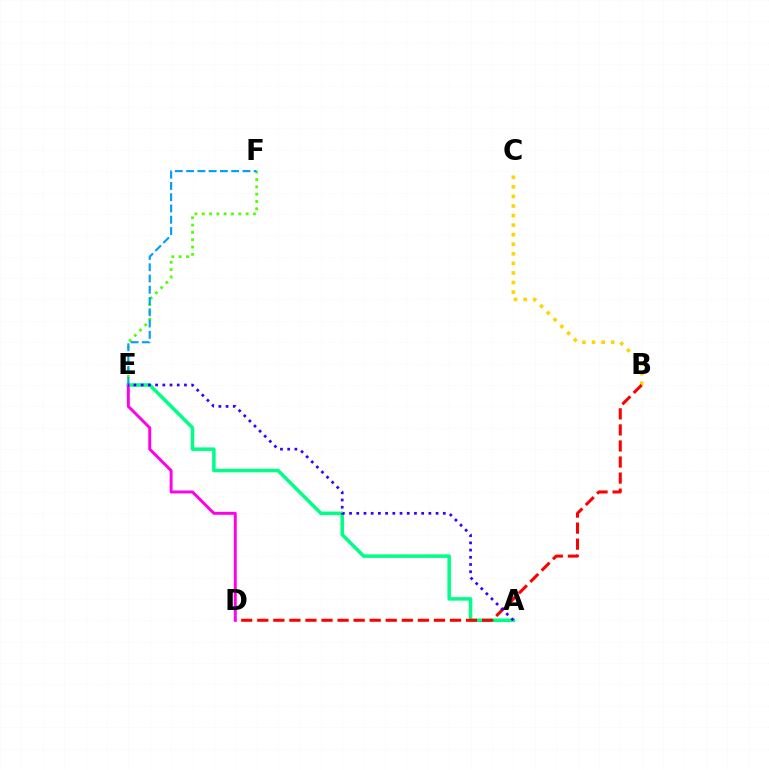{('A', 'E'): [{'color': '#00ff86', 'line_style': 'solid', 'thickness': 2.54}, {'color': '#3700ff', 'line_style': 'dotted', 'thickness': 1.96}], ('B', 'C'): [{'color': '#ffd500', 'line_style': 'dotted', 'thickness': 2.6}], ('B', 'D'): [{'color': '#ff0000', 'line_style': 'dashed', 'thickness': 2.18}], ('D', 'E'): [{'color': '#ff00ed', 'line_style': 'solid', 'thickness': 2.12}], ('E', 'F'): [{'color': '#4fff00', 'line_style': 'dotted', 'thickness': 1.99}, {'color': '#009eff', 'line_style': 'dashed', 'thickness': 1.53}]}